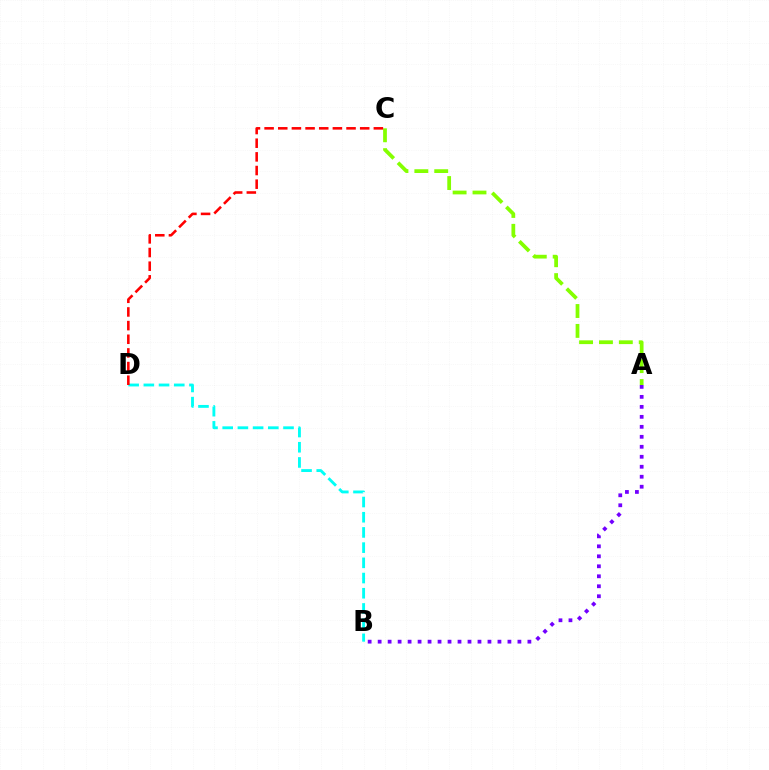{('A', 'B'): [{'color': '#7200ff', 'line_style': 'dotted', 'thickness': 2.71}], ('B', 'D'): [{'color': '#00fff6', 'line_style': 'dashed', 'thickness': 2.07}], ('A', 'C'): [{'color': '#84ff00', 'line_style': 'dashed', 'thickness': 2.7}], ('C', 'D'): [{'color': '#ff0000', 'line_style': 'dashed', 'thickness': 1.86}]}